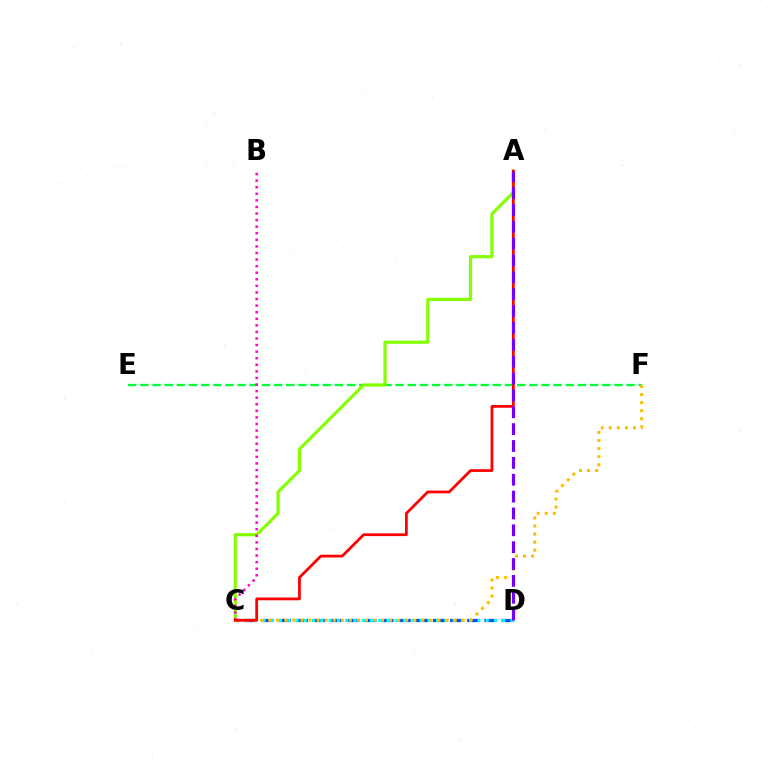{('C', 'D'): [{'color': '#004bff', 'line_style': 'dashed', 'thickness': 2.33}, {'color': '#00fff6', 'line_style': 'dotted', 'thickness': 2.25}], ('E', 'F'): [{'color': '#00ff39', 'line_style': 'dashed', 'thickness': 1.65}], ('A', 'C'): [{'color': '#84ff00', 'line_style': 'solid', 'thickness': 2.27}, {'color': '#ff0000', 'line_style': 'solid', 'thickness': 1.99}], ('C', 'F'): [{'color': '#ffbd00', 'line_style': 'dotted', 'thickness': 2.19}], ('B', 'C'): [{'color': '#ff00cf', 'line_style': 'dotted', 'thickness': 1.79}], ('A', 'D'): [{'color': '#7200ff', 'line_style': 'dashed', 'thickness': 2.29}]}